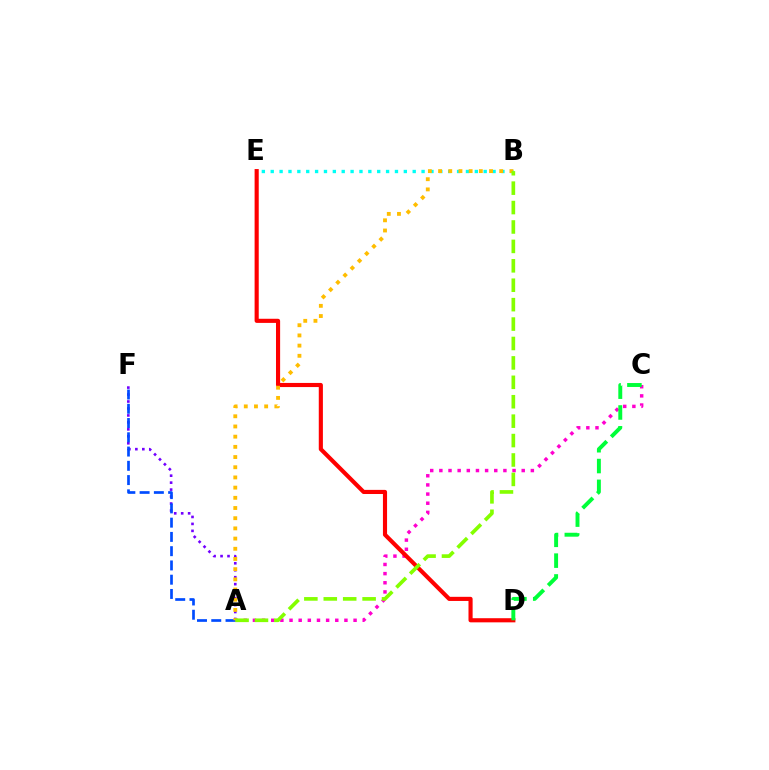{('A', 'C'): [{'color': '#ff00cf', 'line_style': 'dotted', 'thickness': 2.49}], ('A', 'F'): [{'color': '#7200ff', 'line_style': 'dotted', 'thickness': 1.89}, {'color': '#004bff', 'line_style': 'dashed', 'thickness': 1.94}], ('D', 'E'): [{'color': '#ff0000', 'line_style': 'solid', 'thickness': 2.97}], ('B', 'E'): [{'color': '#00fff6', 'line_style': 'dotted', 'thickness': 2.41}], ('A', 'B'): [{'color': '#ffbd00', 'line_style': 'dotted', 'thickness': 2.77}, {'color': '#84ff00', 'line_style': 'dashed', 'thickness': 2.64}], ('C', 'D'): [{'color': '#00ff39', 'line_style': 'dashed', 'thickness': 2.83}]}